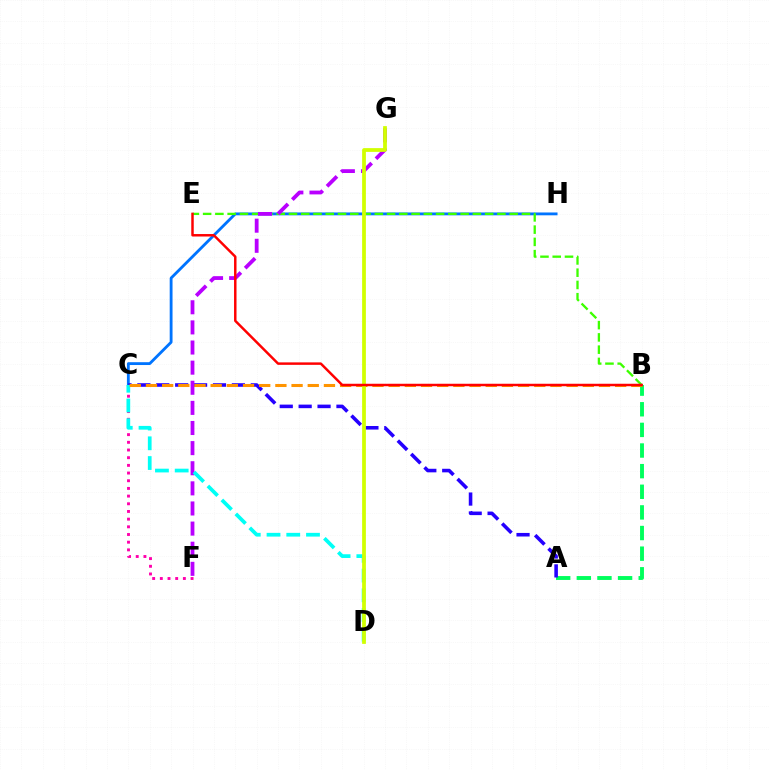{('A', 'B'): [{'color': '#00ff5c', 'line_style': 'dashed', 'thickness': 2.8}], ('C', 'H'): [{'color': '#0074ff', 'line_style': 'solid', 'thickness': 2.04}], ('A', 'C'): [{'color': '#2500ff', 'line_style': 'dashed', 'thickness': 2.57}], ('B', 'E'): [{'color': '#3dff00', 'line_style': 'dashed', 'thickness': 1.67}, {'color': '#ff0000', 'line_style': 'solid', 'thickness': 1.78}], ('C', 'F'): [{'color': '#ff00ac', 'line_style': 'dotted', 'thickness': 2.09}], ('F', 'G'): [{'color': '#b900ff', 'line_style': 'dashed', 'thickness': 2.73}], ('C', 'D'): [{'color': '#00fff6', 'line_style': 'dashed', 'thickness': 2.68}], ('B', 'C'): [{'color': '#ff9400', 'line_style': 'dashed', 'thickness': 2.2}], ('D', 'G'): [{'color': '#d1ff00', 'line_style': 'solid', 'thickness': 2.71}]}